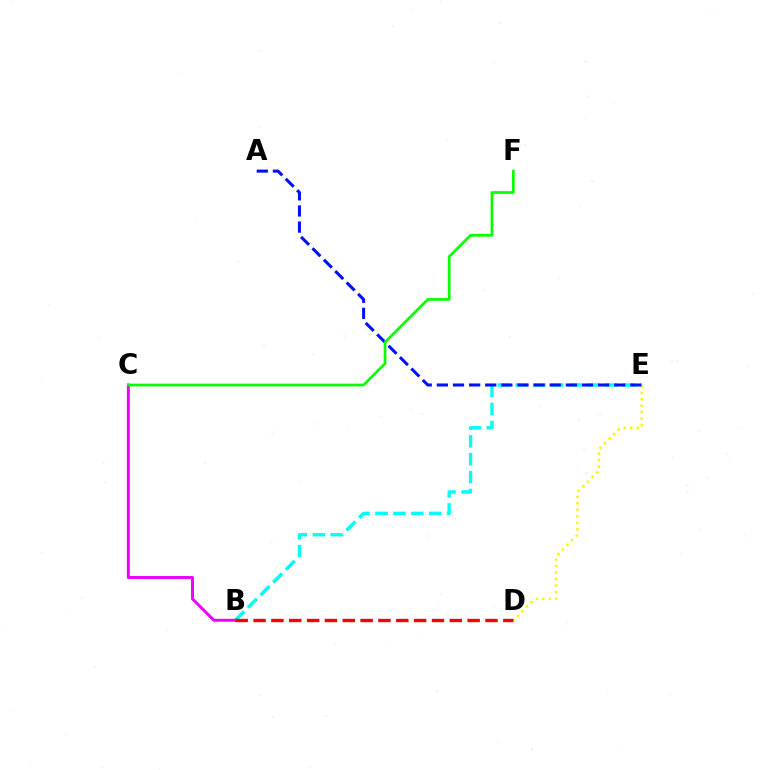{('B', 'E'): [{'color': '#00fff6', 'line_style': 'dashed', 'thickness': 2.43}], ('D', 'E'): [{'color': '#fcf500', 'line_style': 'dotted', 'thickness': 1.77}], ('A', 'E'): [{'color': '#0010ff', 'line_style': 'dashed', 'thickness': 2.19}], ('B', 'C'): [{'color': '#ee00ff', 'line_style': 'solid', 'thickness': 2.12}], ('B', 'D'): [{'color': '#ff0000', 'line_style': 'dashed', 'thickness': 2.42}], ('C', 'F'): [{'color': '#08ff00', 'line_style': 'solid', 'thickness': 1.94}]}